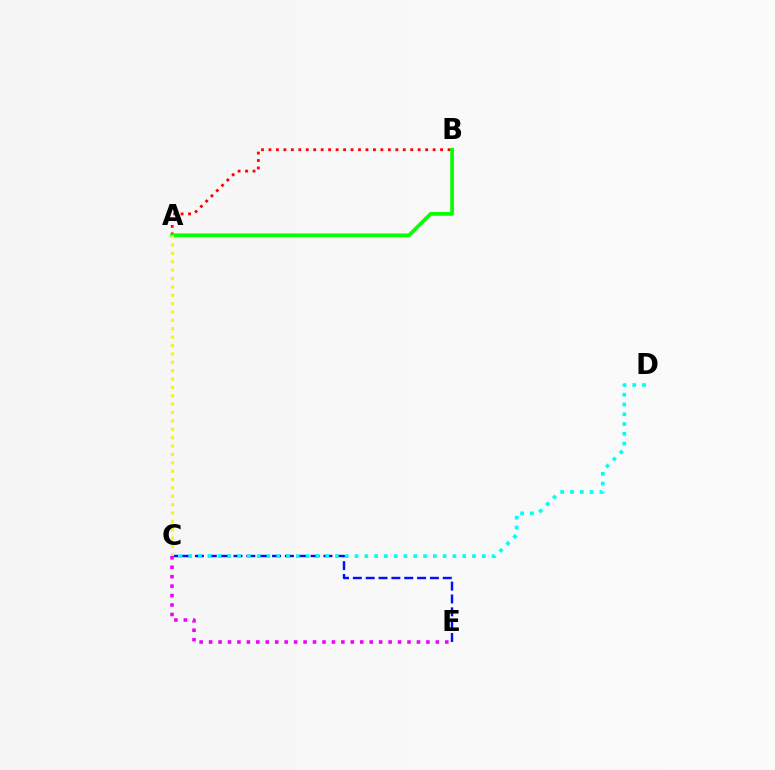{('C', 'E'): [{'color': '#0010ff', 'line_style': 'dashed', 'thickness': 1.75}, {'color': '#ee00ff', 'line_style': 'dotted', 'thickness': 2.57}], ('A', 'B'): [{'color': '#ff0000', 'line_style': 'dotted', 'thickness': 2.03}, {'color': '#08ff00', 'line_style': 'solid', 'thickness': 2.68}], ('A', 'C'): [{'color': '#fcf500', 'line_style': 'dotted', 'thickness': 2.28}], ('C', 'D'): [{'color': '#00fff6', 'line_style': 'dotted', 'thickness': 2.66}]}